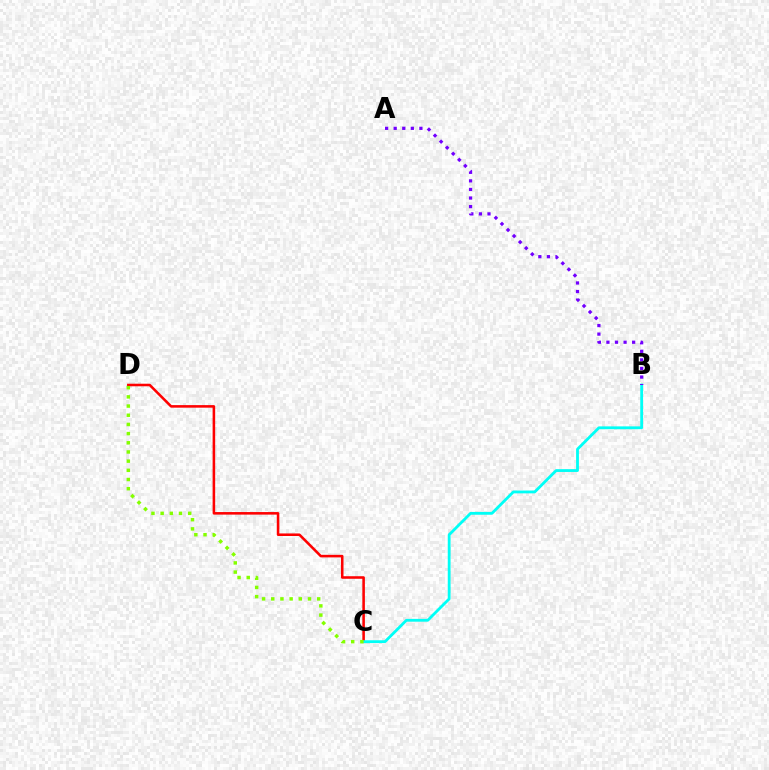{('C', 'D'): [{'color': '#ff0000', 'line_style': 'solid', 'thickness': 1.84}, {'color': '#84ff00', 'line_style': 'dotted', 'thickness': 2.49}], ('B', 'C'): [{'color': '#00fff6', 'line_style': 'solid', 'thickness': 2.03}], ('A', 'B'): [{'color': '#7200ff', 'line_style': 'dotted', 'thickness': 2.33}]}